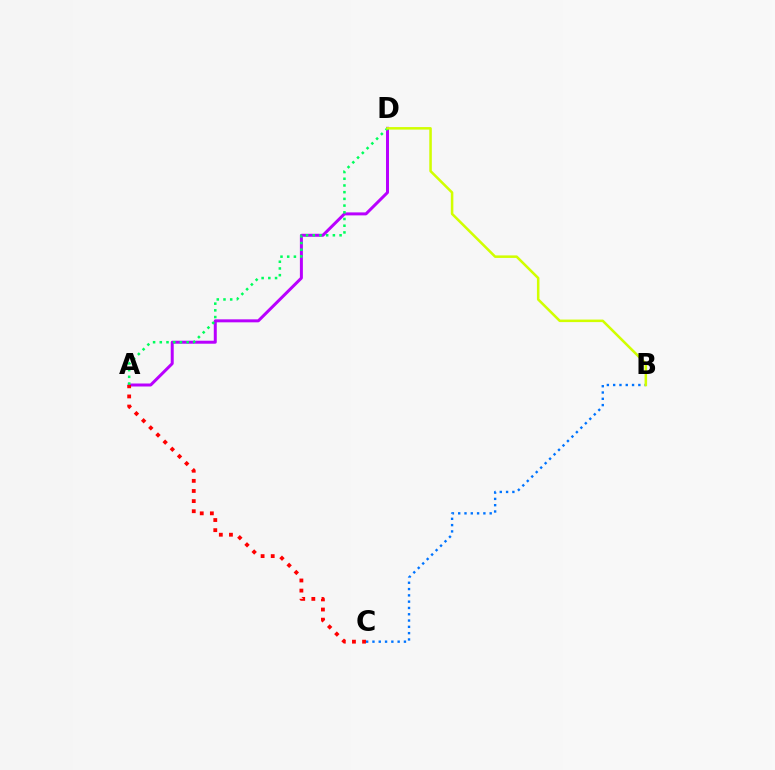{('A', 'D'): [{'color': '#b900ff', 'line_style': 'solid', 'thickness': 2.15}, {'color': '#00ff5c', 'line_style': 'dotted', 'thickness': 1.82}], ('A', 'C'): [{'color': '#ff0000', 'line_style': 'dotted', 'thickness': 2.75}], ('B', 'C'): [{'color': '#0074ff', 'line_style': 'dotted', 'thickness': 1.71}], ('B', 'D'): [{'color': '#d1ff00', 'line_style': 'solid', 'thickness': 1.82}]}